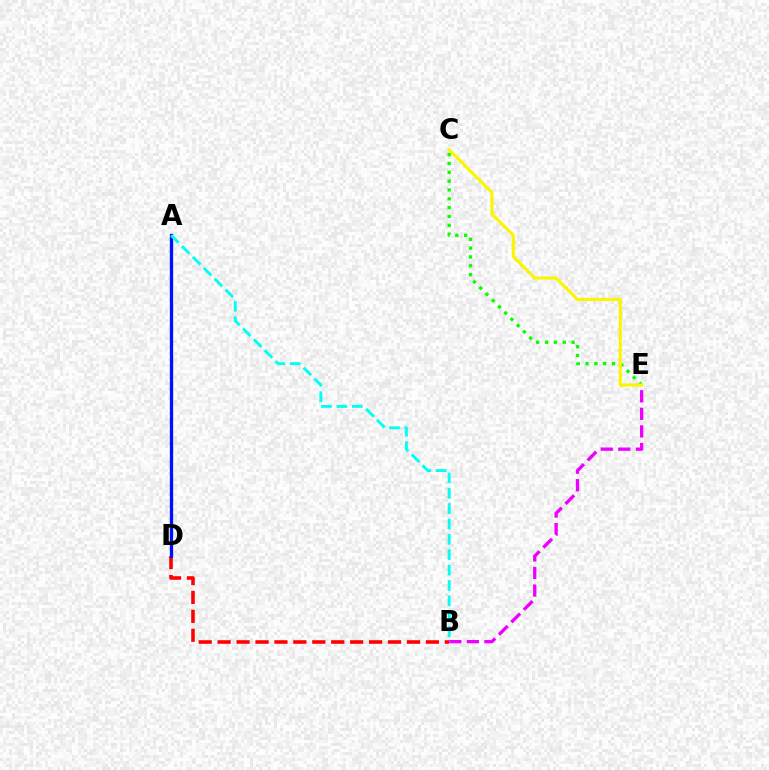{('B', 'D'): [{'color': '#ff0000', 'line_style': 'dashed', 'thickness': 2.57}], ('B', 'E'): [{'color': '#ee00ff', 'line_style': 'dashed', 'thickness': 2.39}], ('A', 'D'): [{'color': '#0010ff', 'line_style': 'solid', 'thickness': 2.37}], ('A', 'B'): [{'color': '#00fff6', 'line_style': 'dashed', 'thickness': 2.09}], ('C', 'E'): [{'color': '#08ff00', 'line_style': 'dotted', 'thickness': 2.4}, {'color': '#fcf500', 'line_style': 'solid', 'thickness': 2.22}]}